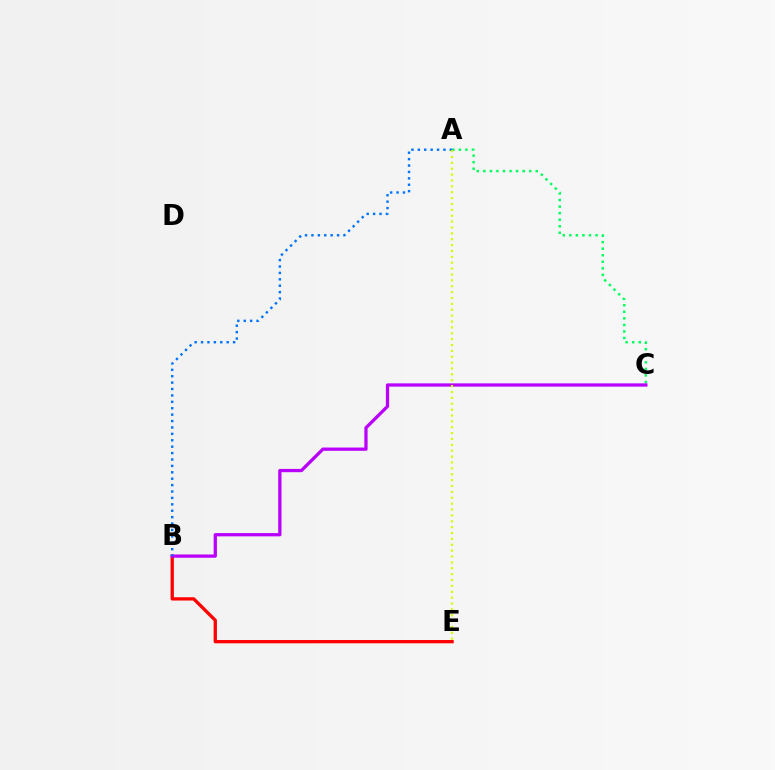{('A', 'C'): [{'color': '#00ff5c', 'line_style': 'dotted', 'thickness': 1.78}], ('B', 'E'): [{'color': '#ff0000', 'line_style': 'solid', 'thickness': 2.36}], ('B', 'C'): [{'color': '#b900ff', 'line_style': 'solid', 'thickness': 2.35}], ('A', 'B'): [{'color': '#0074ff', 'line_style': 'dotted', 'thickness': 1.74}], ('A', 'E'): [{'color': '#d1ff00', 'line_style': 'dotted', 'thickness': 1.6}]}